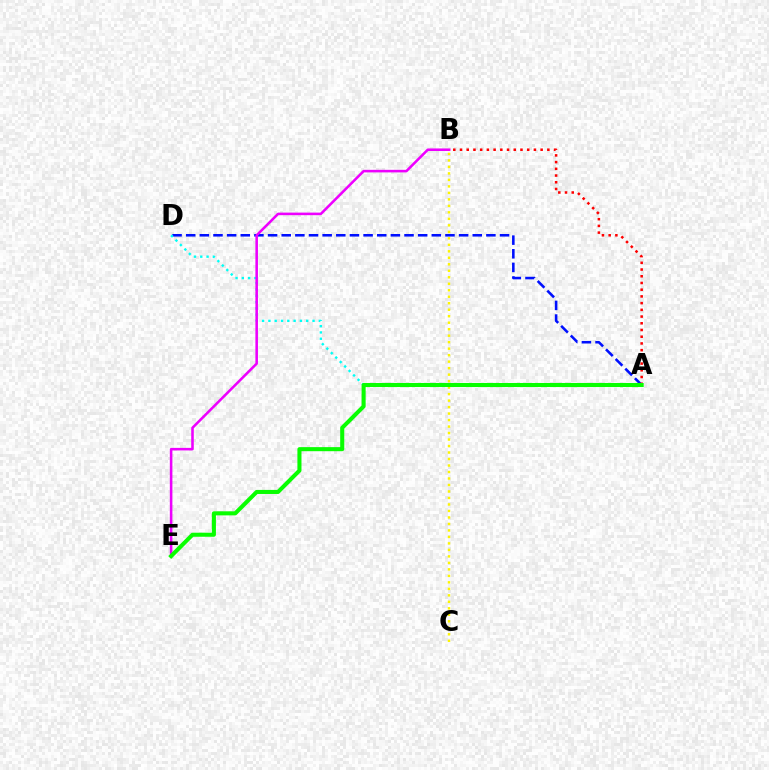{('A', 'D'): [{'color': '#0010ff', 'line_style': 'dashed', 'thickness': 1.85}, {'color': '#00fff6', 'line_style': 'dotted', 'thickness': 1.71}], ('A', 'B'): [{'color': '#ff0000', 'line_style': 'dotted', 'thickness': 1.83}], ('B', 'E'): [{'color': '#ee00ff', 'line_style': 'solid', 'thickness': 1.85}], ('B', 'C'): [{'color': '#fcf500', 'line_style': 'dotted', 'thickness': 1.76}], ('A', 'E'): [{'color': '#08ff00', 'line_style': 'solid', 'thickness': 2.93}]}